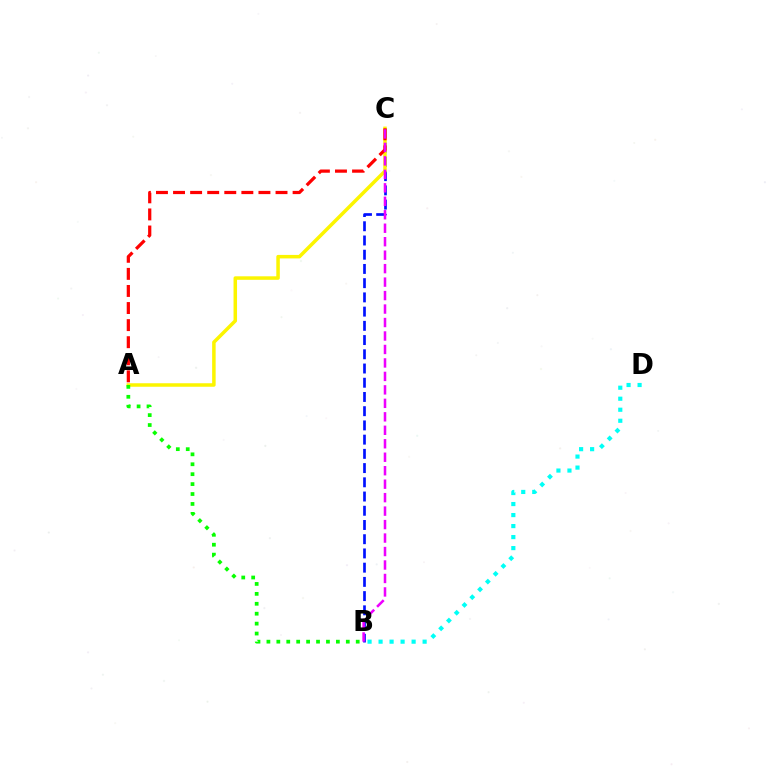{('B', 'C'): [{'color': '#0010ff', 'line_style': 'dashed', 'thickness': 1.93}, {'color': '#ee00ff', 'line_style': 'dashed', 'thickness': 1.83}], ('A', 'C'): [{'color': '#fcf500', 'line_style': 'solid', 'thickness': 2.52}, {'color': '#ff0000', 'line_style': 'dashed', 'thickness': 2.32}], ('A', 'B'): [{'color': '#08ff00', 'line_style': 'dotted', 'thickness': 2.7}], ('B', 'D'): [{'color': '#00fff6', 'line_style': 'dotted', 'thickness': 2.99}]}